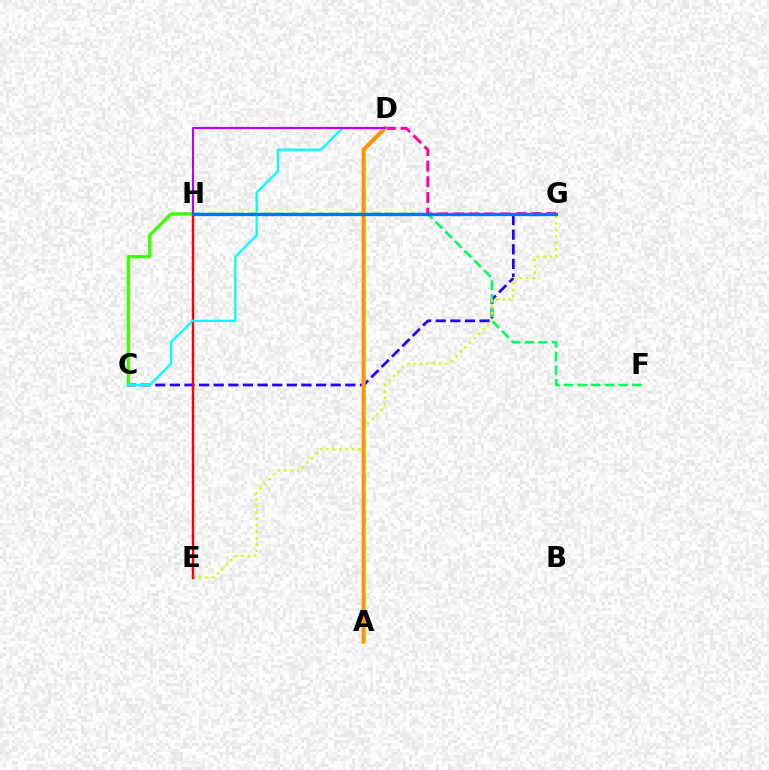{('C', 'G'): [{'color': '#2500ff', 'line_style': 'dashed', 'thickness': 1.99}], ('F', 'H'): [{'color': '#00ff5c', 'line_style': 'dashed', 'thickness': 1.86}], ('E', 'G'): [{'color': '#d1ff00', 'line_style': 'dotted', 'thickness': 1.74}], ('E', 'H'): [{'color': '#ff0000', 'line_style': 'solid', 'thickness': 1.75}], ('C', 'H'): [{'color': '#3dff00', 'line_style': 'solid', 'thickness': 2.36}], ('D', 'G'): [{'color': '#ff00ac', 'line_style': 'dashed', 'thickness': 2.13}], ('A', 'D'): [{'color': '#ff9400', 'line_style': 'solid', 'thickness': 2.93}], ('C', 'D'): [{'color': '#00fff6', 'line_style': 'solid', 'thickness': 1.62}], ('D', 'H'): [{'color': '#b900ff', 'line_style': 'solid', 'thickness': 1.53}], ('G', 'H'): [{'color': '#0074ff', 'line_style': 'solid', 'thickness': 2.36}]}